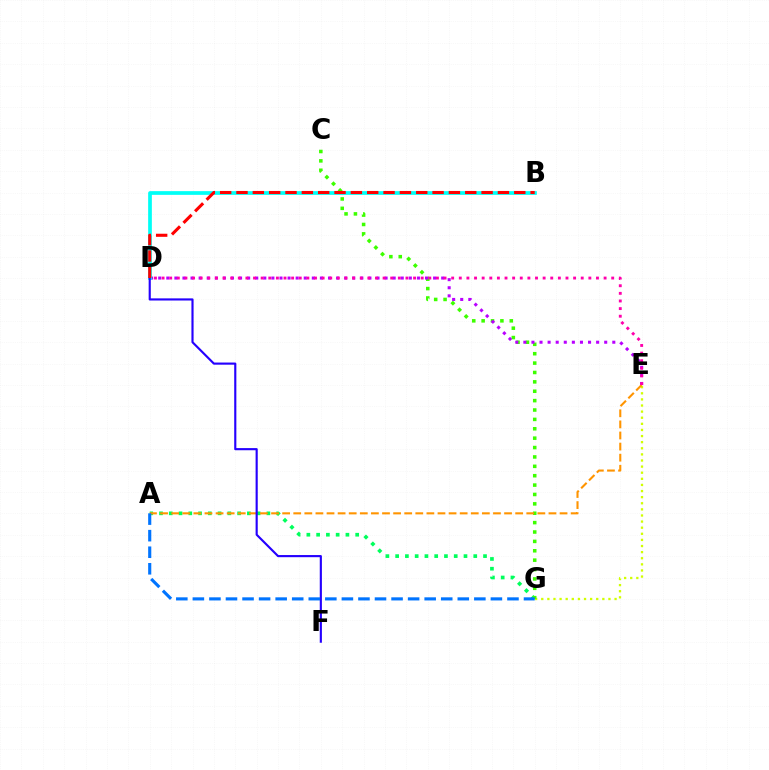{('E', 'G'): [{'color': '#d1ff00', 'line_style': 'dotted', 'thickness': 1.66}], ('A', 'G'): [{'color': '#00ff5c', 'line_style': 'dotted', 'thickness': 2.65}, {'color': '#0074ff', 'line_style': 'dashed', 'thickness': 2.25}], ('C', 'G'): [{'color': '#3dff00', 'line_style': 'dotted', 'thickness': 2.55}], ('D', 'E'): [{'color': '#b900ff', 'line_style': 'dotted', 'thickness': 2.2}, {'color': '#ff00ac', 'line_style': 'dotted', 'thickness': 2.07}], ('A', 'E'): [{'color': '#ff9400', 'line_style': 'dashed', 'thickness': 1.51}], ('B', 'D'): [{'color': '#00fff6', 'line_style': 'solid', 'thickness': 2.67}, {'color': '#ff0000', 'line_style': 'dashed', 'thickness': 2.22}], ('D', 'F'): [{'color': '#2500ff', 'line_style': 'solid', 'thickness': 1.54}]}